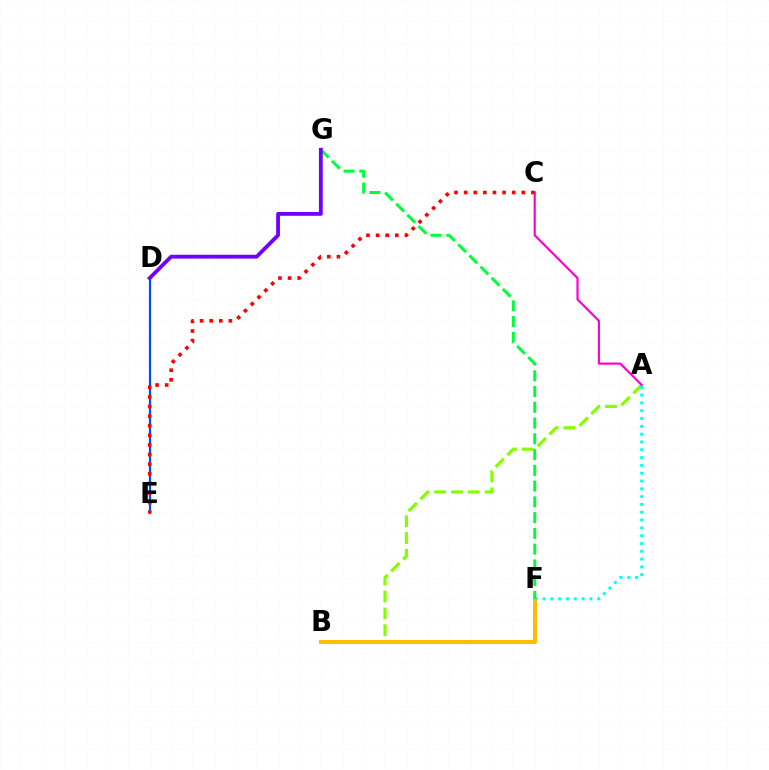{('A', 'B'): [{'color': '#84ff00', 'line_style': 'dashed', 'thickness': 2.29}], ('B', 'F'): [{'color': '#ffbd00', 'line_style': 'solid', 'thickness': 2.87}], ('A', 'C'): [{'color': '#ff00cf', 'line_style': 'solid', 'thickness': 1.56}], ('A', 'F'): [{'color': '#00fff6', 'line_style': 'dotted', 'thickness': 2.12}], ('F', 'G'): [{'color': '#00ff39', 'line_style': 'dashed', 'thickness': 2.14}], ('D', 'E'): [{'color': '#004bff', 'line_style': 'solid', 'thickness': 1.58}], ('C', 'E'): [{'color': '#ff0000', 'line_style': 'dotted', 'thickness': 2.61}], ('D', 'G'): [{'color': '#7200ff', 'line_style': 'solid', 'thickness': 2.75}]}